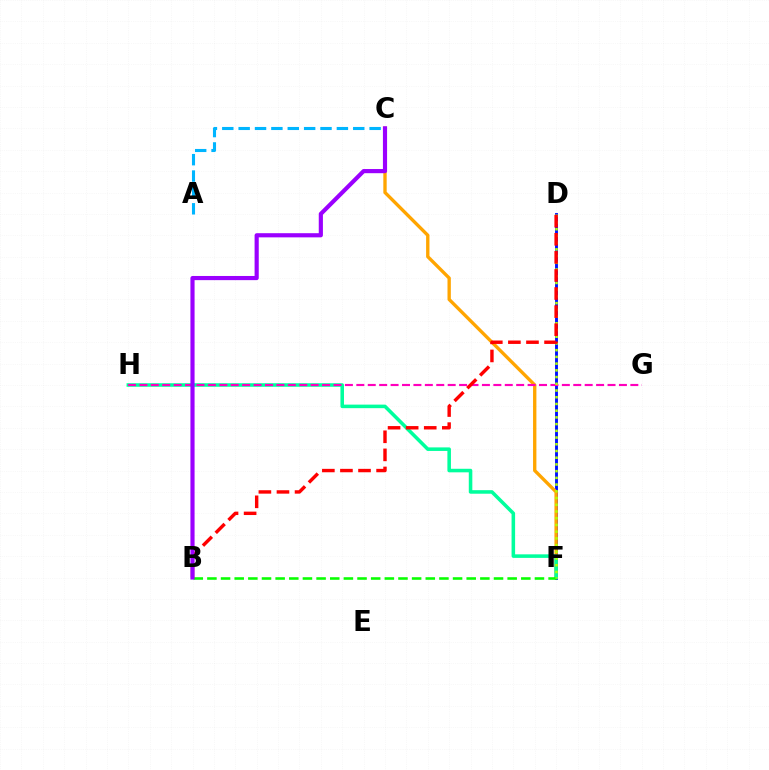{('A', 'C'): [{'color': '#00b5ff', 'line_style': 'dashed', 'thickness': 2.22}], ('D', 'F'): [{'color': '#0010ff', 'line_style': 'solid', 'thickness': 2.08}, {'color': '#b3ff00', 'line_style': 'dotted', 'thickness': 1.83}], ('C', 'F'): [{'color': '#ffa500', 'line_style': 'solid', 'thickness': 2.41}], ('F', 'H'): [{'color': '#00ff9d', 'line_style': 'solid', 'thickness': 2.55}], ('G', 'H'): [{'color': '#ff00bd', 'line_style': 'dashed', 'thickness': 1.55}], ('B', 'F'): [{'color': '#08ff00', 'line_style': 'dashed', 'thickness': 1.85}], ('B', 'D'): [{'color': '#ff0000', 'line_style': 'dashed', 'thickness': 2.46}], ('B', 'C'): [{'color': '#9b00ff', 'line_style': 'solid', 'thickness': 2.99}]}